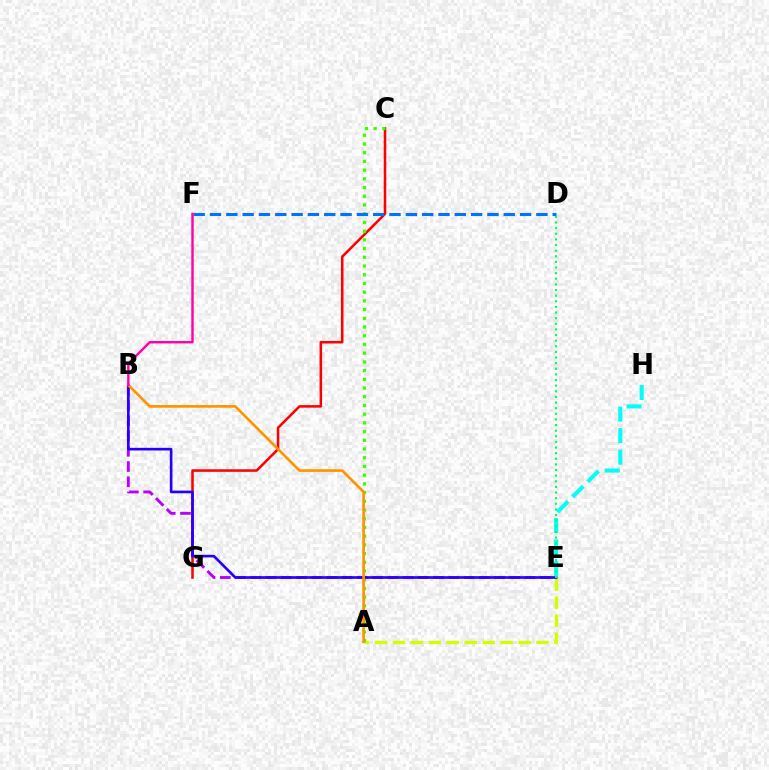{('E', 'H'): [{'color': '#00fff6', 'line_style': 'dashed', 'thickness': 2.92}], ('C', 'G'): [{'color': '#ff0000', 'line_style': 'solid', 'thickness': 1.83}], ('A', 'E'): [{'color': '#d1ff00', 'line_style': 'dashed', 'thickness': 2.44}], ('B', 'E'): [{'color': '#b900ff', 'line_style': 'dashed', 'thickness': 2.07}, {'color': '#2500ff', 'line_style': 'solid', 'thickness': 1.9}], ('A', 'C'): [{'color': '#3dff00', 'line_style': 'dotted', 'thickness': 2.37}], ('D', 'F'): [{'color': '#0074ff', 'line_style': 'dashed', 'thickness': 2.22}], ('D', 'E'): [{'color': '#00ff5c', 'line_style': 'dotted', 'thickness': 1.53}], ('A', 'B'): [{'color': '#ff9400', 'line_style': 'solid', 'thickness': 1.93}], ('B', 'F'): [{'color': '#ff00ac', 'line_style': 'solid', 'thickness': 1.74}]}